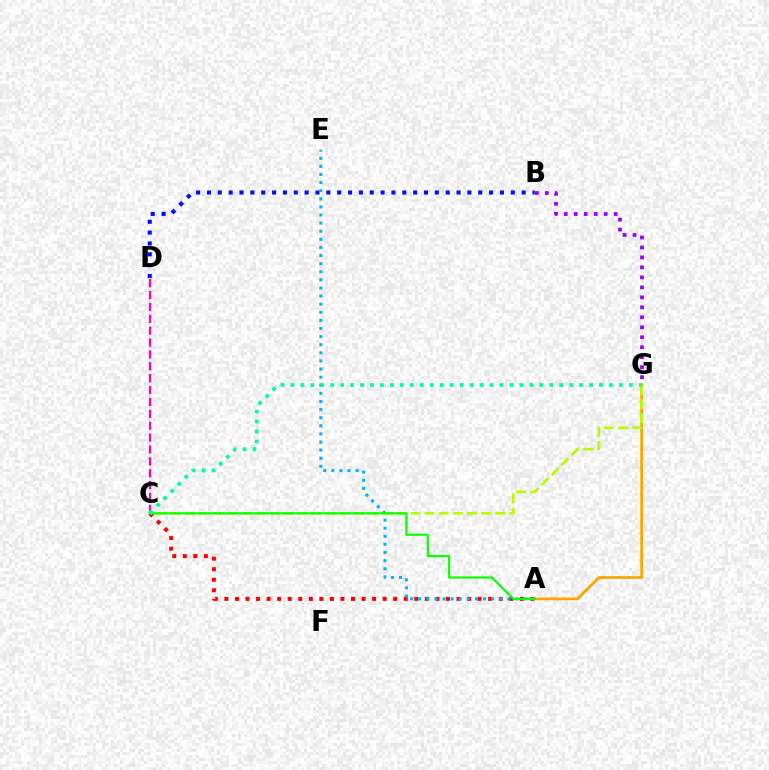{('B', 'D'): [{'color': '#0010ff', 'line_style': 'dotted', 'thickness': 2.95}], ('A', 'C'): [{'color': '#ff0000', 'line_style': 'dotted', 'thickness': 2.87}, {'color': '#08ff00', 'line_style': 'solid', 'thickness': 1.55}], ('A', 'G'): [{'color': '#ffa500', 'line_style': 'solid', 'thickness': 1.98}], ('C', 'D'): [{'color': '#ff00bd', 'line_style': 'dashed', 'thickness': 1.61}], ('C', 'G'): [{'color': '#b3ff00', 'line_style': 'dashed', 'thickness': 1.92}, {'color': '#00ff9d', 'line_style': 'dotted', 'thickness': 2.7}], ('B', 'G'): [{'color': '#9b00ff', 'line_style': 'dotted', 'thickness': 2.71}], ('A', 'E'): [{'color': '#00b5ff', 'line_style': 'dotted', 'thickness': 2.2}]}